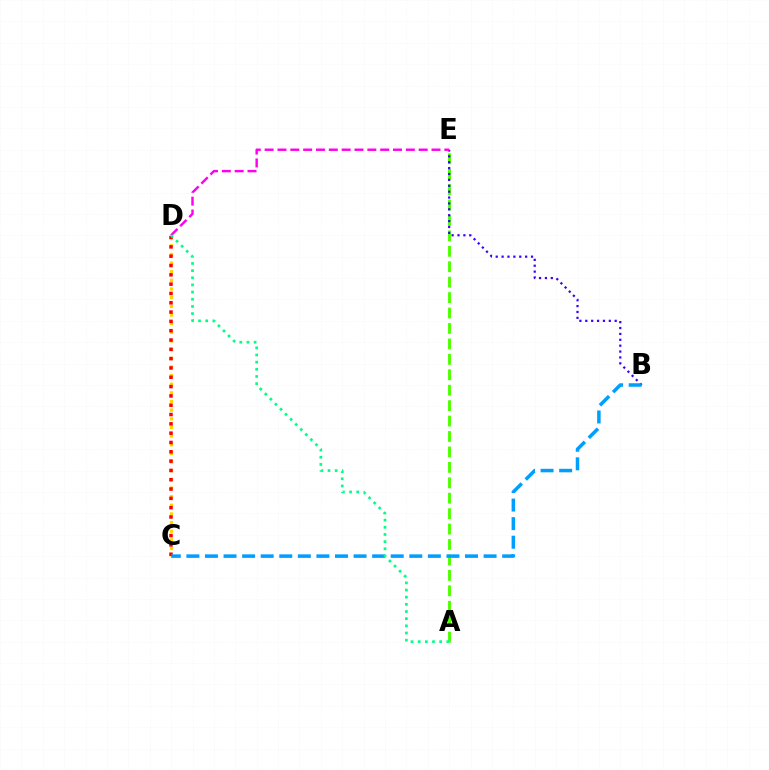{('A', 'E'): [{'color': '#4fff00', 'line_style': 'dashed', 'thickness': 2.1}], ('C', 'D'): [{'color': '#ffd500', 'line_style': 'dotted', 'thickness': 2.35}, {'color': '#ff0000', 'line_style': 'dotted', 'thickness': 2.53}], ('B', 'E'): [{'color': '#3700ff', 'line_style': 'dotted', 'thickness': 1.6}], ('D', 'E'): [{'color': '#ff00ed', 'line_style': 'dashed', 'thickness': 1.74}], ('B', 'C'): [{'color': '#009eff', 'line_style': 'dashed', 'thickness': 2.52}], ('A', 'D'): [{'color': '#00ff86', 'line_style': 'dotted', 'thickness': 1.94}]}